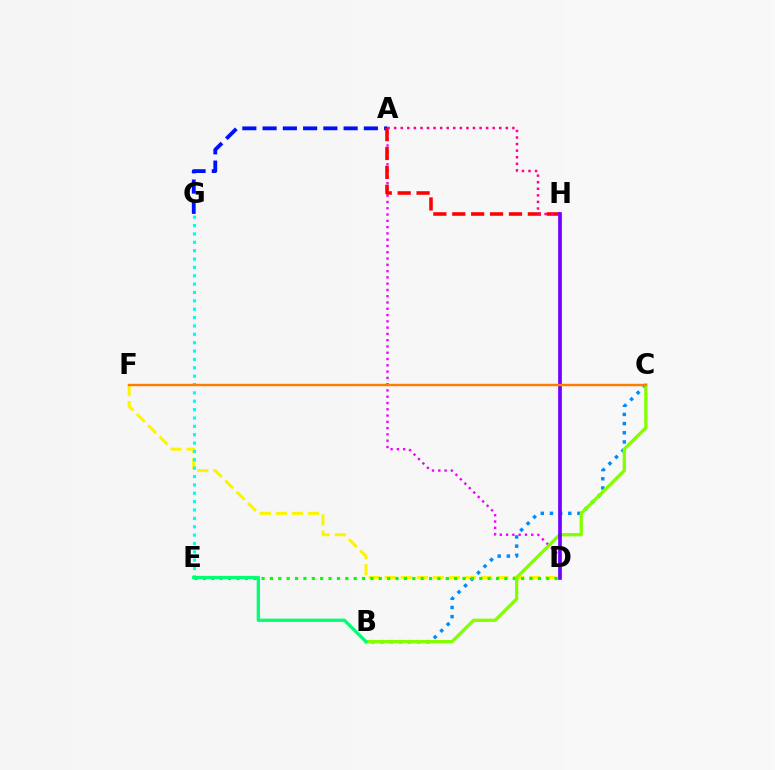{('D', 'F'): [{'color': '#fcf500', 'line_style': 'dashed', 'thickness': 2.18}], ('B', 'C'): [{'color': '#008cff', 'line_style': 'dotted', 'thickness': 2.49}, {'color': '#84ff00', 'line_style': 'solid', 'thickness': 2.38}], ('A', 'G'): [{'color': '#0010ff', 'line_style': 'dashed', 'thickness': 2.75}], ('A', 'D'): [{'color': '#ee00ff', 'line_style': 'dotted', 'thickness': 1.71}], ('D', 'E'): [{'color': '#08ff00', 'line_style': 'dotted', 'thickness': 2.27}], ('A', 'H'): [{'color': '#ff0000', 'line_style': 'dashed', 'thickness': 2.57}, {'color': '#ff0094', 'line_style': 'dotted', 'thickness': 1.78}], ('E', 'G'): [{'color': '#00fff6', 'line_style': 'dotted', 'thickness': 2.27}], ('D', 'H'): [{'color': '#7200ff', 'line_style': 'solid', 'thickness': 2.66}], ('C', 'F'): [{'color': '#ff7c00', 'line_style': 'solid', 'thickness': 1.74}], ('B', 'E'): [{'color': '#00ff74', 'line_style': 'solid', 'thickness': 2.36}]}